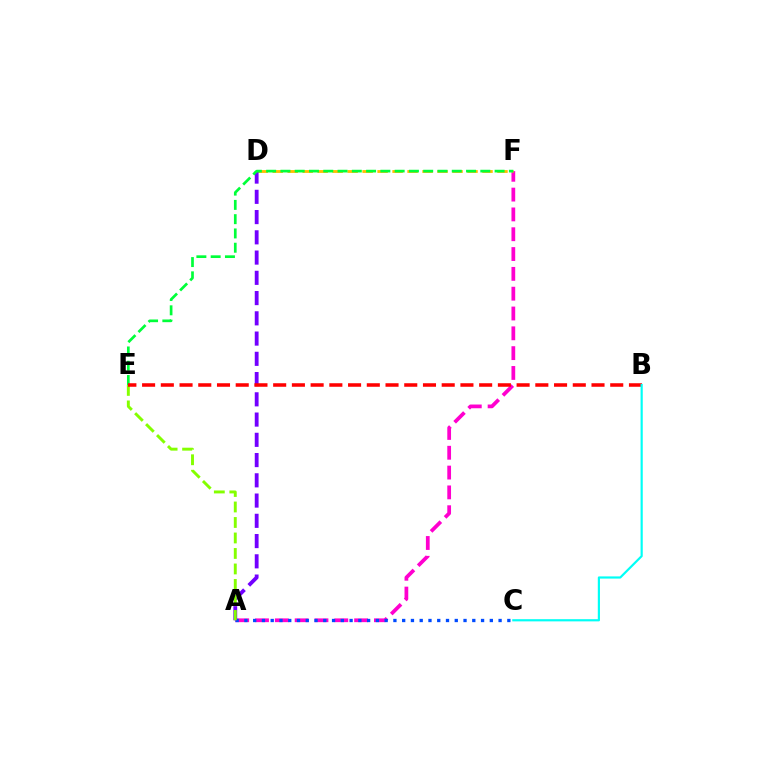{('A', 'F'): [{'color': '#ff00cf', 'line_style': 'dashed', 'thickness': 2.69}], ('A', 'C'): [{'color': '#004bff', 'line_style': 'dotted', 'thickness': 2.38}], ('D', 'F'): [{'color': '#ffbd00', 'line_style': 'dashed', 'thickness': 2.04}], ('A', 'D'): [{'color': '#7200ff', 'line_style': 'dashed', 'thickness': 2.75}], ('A', 'E'): [{'color': '#84ff00', 'line_style': 'dashed', 'thickness': 2.1}], ('E', 'F'): [{'color': '#00ff39', 'line_style': 'dashed', 'thickness': 1.94}], ('B', 'E'): [{'color': '#ff0000', 'line_style': 'dashed', 'thickness': 2.54}], ('B', 'C'): [{'color': '#00fff6', 'line_style': 'solid', 'thickness': 1.57}]}